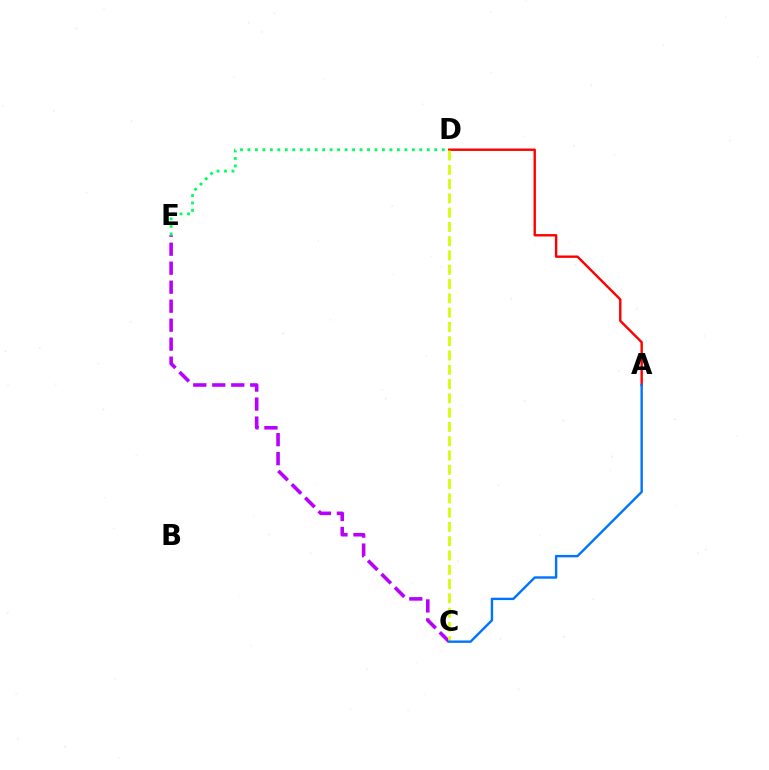{('A', 'D'): [{'color': '#ff0000', 'line_style': 'solid', 'thickness': 1.73}], ('C', 'E'): [{'color': '#b900ff', 'line_style': 'dashed', 'thickness': 2.58}], ('C', 'D'): [{'color': '#d1ff00', 'line_style': 'dashed', 'thickness': 1.94}], ('A', 'C'): [{'color': '#0074ff', 'line_style': 'solid', 'thickness': 1.72}], ('D', 'E'): [{'color': '#00ff5c', 'line_style': 'dotted', 'thickness': 2.03}]}